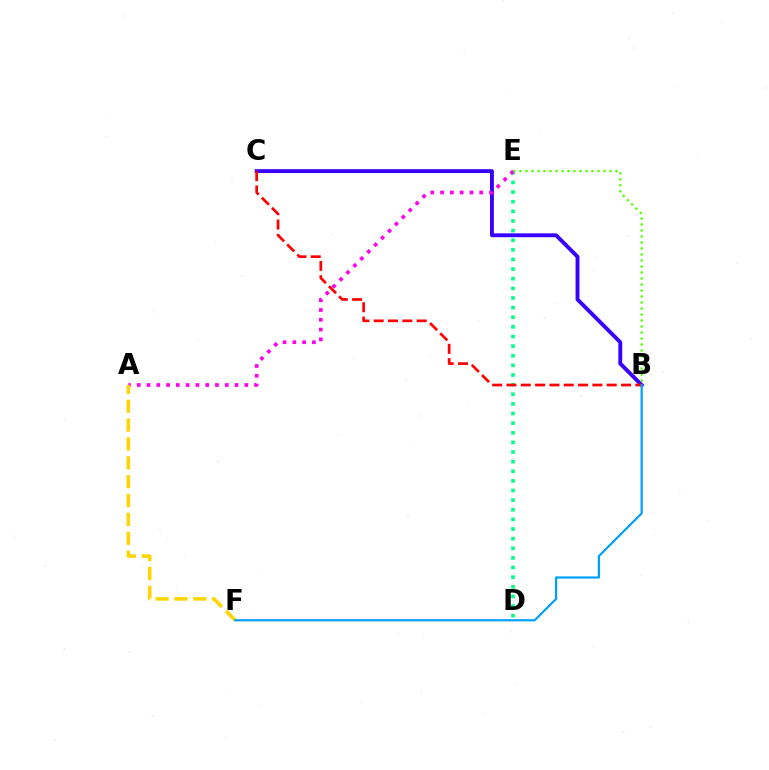{('D', 'E'): [{'color': '#00ff86', 'line_style': 'dotted', 'thickness': 2.62}], ('B', 'C'): [{'color': '#3700ff', 'line_style': 'solid', 'thickness': 2.8}, {'color': '#ff0000', 'line_style': 'dashed', 'thickness': 1.95}], ('A', 'E'): [{'color': '#ff00ed', 'line_style': 'dotted', 'thickness': 2.66}], ('A', 'F'): [{'color': '#ffd500', 'line_style': 'dashed', 'thickness': 2.56}], ('B', 'E'): [{'color': '#4fff00', 'line_style': 'dotted', 'thickness': 1.63}], ('B', 'F'): [{'color': '#009eff', 'line_style': 'solid', 'thickness': 1.58}]}